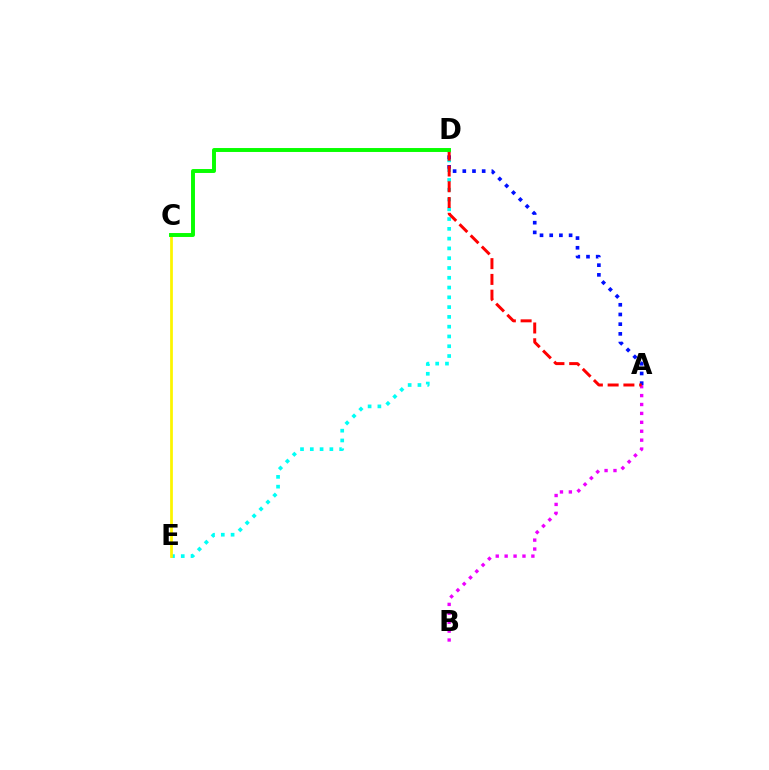{('D', 'E'): [{'color': '#00fff6', 'line_style': 'dotted', 'thickness': 2.66}], ('C', 'E'): [{'color': '#fcf500', 'line_style': 'solid', 'thickness': 1.98}], ('A', 'B'): [{'color': '#ee00ff', 'line_style': 'dotted', 'thickness': 2.42}], ('A', 'D'): [{'color': '#0010ff', 'line_style': 'dotted', 'thickness': 2.63}, {'color': '#ff0000', 'line_style': 'dashed', 'thickness': 2.14}], ('C', 'D'): [{'color': '#08ff00', 'line_style': 'solid', 'thickness': 2.83}]}